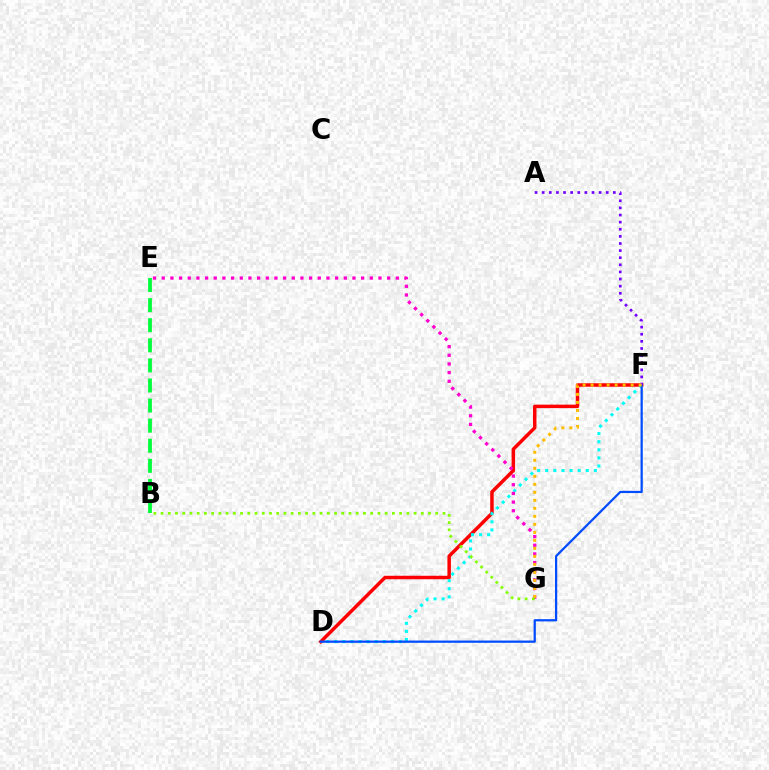{('D', 'F'): [{'color': '#ff0000', 'line_style': 'solid', 'thickness': 2.5}, {'color': '#00fff6', 'line_style': 'dotted', 'thickness': 2.2}, {'color': '#004bff', 'line_style': 'solid', 'thickness': 1.61}], ('A', 'F'): [{'color': '#7200ff', 'line_style': 'dotted', 'thickness': 1.93}], ('E', 'G'): [{'color': '#ff00cf', 'line_style': 'dotted', 'thickness': 2.36}], ('F', 'G'): [{'color': '#ffbd00', 'line_style': 'dotted', 'thickness': 2.18}], ('B', 'E'): [{'color': '#00ff39', 'line_style': 'dashed', 'thickness': 2.73}], ('B', 'G'): [{'color': '#84ff00', 'line_style': 'dotted', 'thickness': 1.96}]}